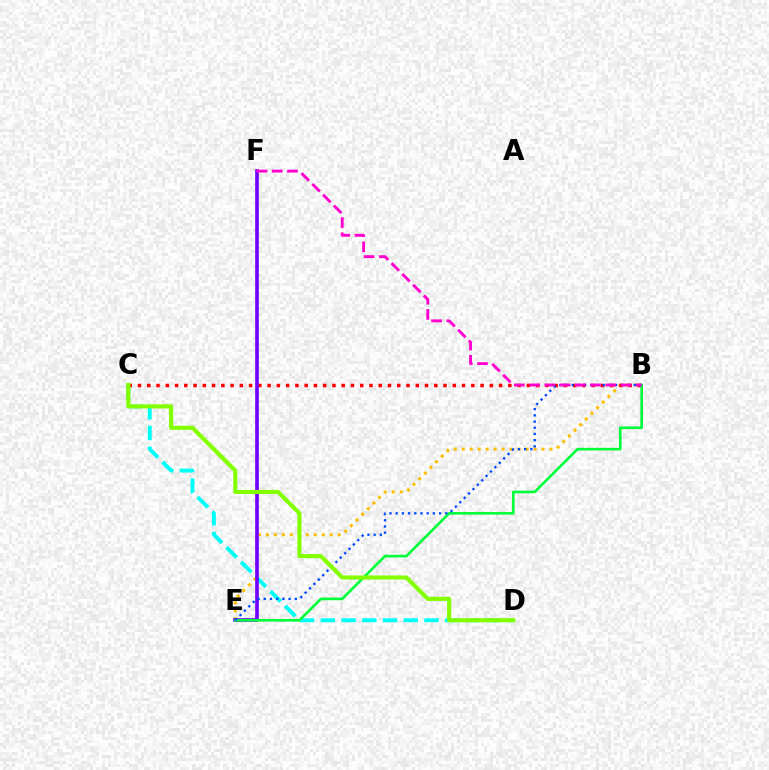{('C', 'D'): [{'color': '#00fff6', 'line_style': 'dashed', 'thickness': 2.82}, {'color': '#84ff00', 'line_style': 'solid', 'thickness': 2.96}], ('B', 'E'): [{'color': '#ffbd00', 'line_style': 'dotted', 'thickness': 2.17}, {'color': '#00ff39', 'line_style': 'solid', 'thickness': 1.9}, {'color': '#004bff', 'line_style': 'dotted', 'thickness': 1.68}], ('B', 'C'): [{'color': '#ff0000', 'line_style': 'dotted', 'thickness': 2.52}], ('E', 'F'): [{'color': '#7200ff', 'line_style': 'solid', 'thickness': 2.63}], ('B', 'F'): [{'color': '#ff00cf', 'line_style': 'dashed', 'thickness': 2.07}]}